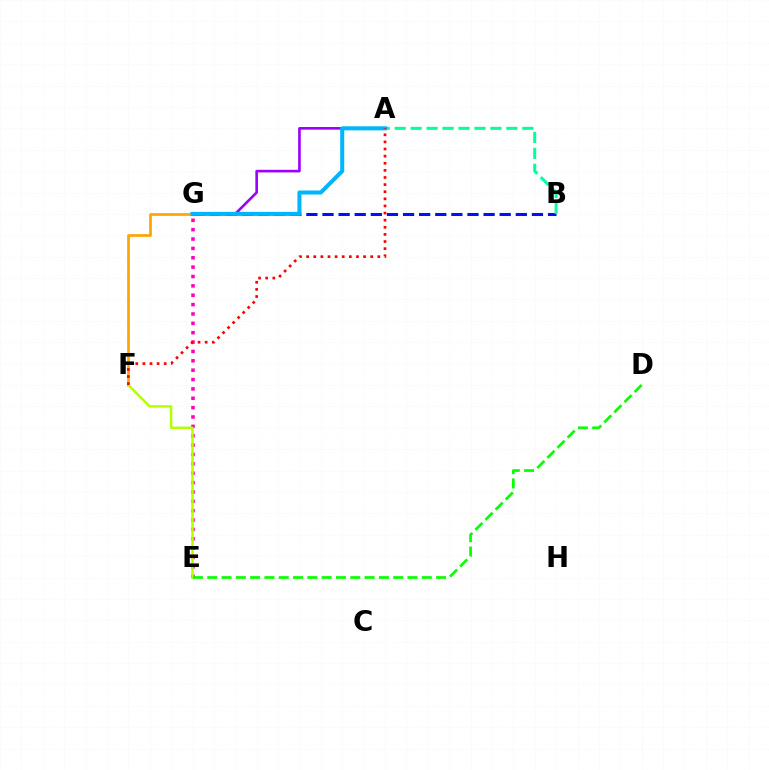{('F', 'G'): [{'color': '#ffa500', 'line_style': 'solid', 'thickness': 1.96}], ('A', 'G'): [{'color': '#9b00ff', 'line_style': 'solid', 'thickness': 1.89}, {'color': '#00b5ff', 'line_style': 'solid', 'thickness': 2.91}], ('B', 'G'): [{'color': '#0010ff', 'line_style': 'dashed', 'thickness': 2.19}], ('A', 'B'): [{'color': '#00ff9d', 'line_style': 'dashed', 'thickness': 2.17}], ('E', 'G'): [{'color': '#ff00bd', 'line_style': 'dotted', 'thickness': 2.54}], ('E', 'F'): [{'color': '#b3ff00', 'line_style': 'solid', 'thickness': 1.77}], ('D', 'E'): [{'color': '#08ff00', 'line_style': 'dashed', 'thickness': 1.94}], ('A', 'F'): [{'color': '#ff0000', 'line_style': 'dotted', 'thickness': 1.93}]}